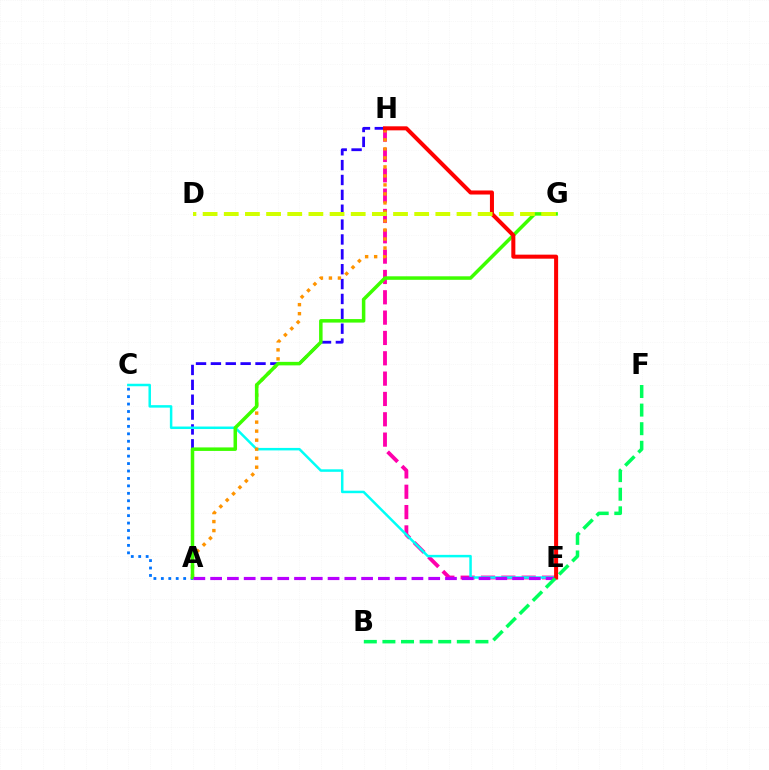{('A', 'H'): [{'color': '#2500ff', 'line_style': 'dashed', 'thickness': 2.02}, {'color': '#ff9400', 'line_style': 'dotted', 'thickness': 2.45}], ('E', 'H'): [{'color': '#ff00ac', 'line_style': 'dashed', 'thickness': 2.76}, {'color': '#ff0000', 'line_style': 'solid', 'thickness': 2.9}], ('C', 'E'): [{'color': '#00fff6', 'line_style': 'solid', 'thickness': 1.8}], ('A', 'C'): [{'color': '#0074ff', 'line_style': 'dotted', 'thickness': 2.02}], ('A', 'G'): [{'color': '#3dff00', 'line_style': 'solid', 'thickness': 2.53}], ('A', 'E'): [{'color': '#b900ff', 'line_style': 'dashed', 'thickness': 2.28}], ('D', 'G'): [{'color': '#d1ff00', 'line_style': 'dashed', 'thickness': 2.87}], ('B', 'F'): [{'color': '#00ff5c', 'line_style': 'dashed', 'thickness': 2.53}]}